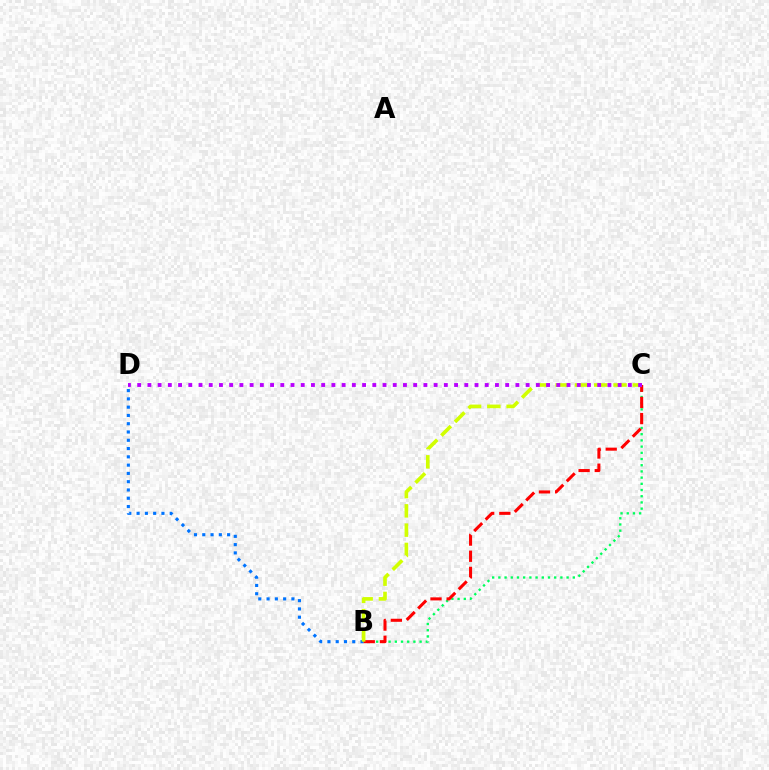{('B', 'C'): [{'color': '#00ff5c', 'line_style': 'dotted', 'thickness': 1.69}, {'color': '#ff0000', 'line_style': 'dashed', 'thickness': 2.2}, {'color': '#d1ff00', 'line_style': 'dashed', 'thickness': 2.62}], ('B', 'D'): [{'color': '#0074ff', 'line_style': 'dotted', 'thickness': 2.25}], ('C', 'D'): [{'color': '#b900ff', 'line_style': 'dotted', 'thickness': 2.78}]}